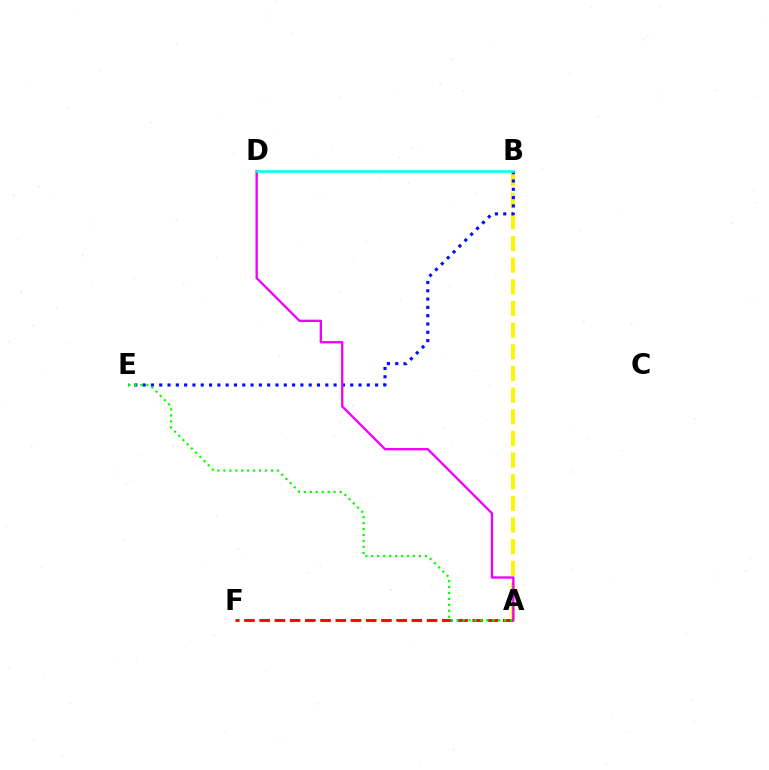{('A', 'B'): [{'color': '#fcf500', 'line_style': 'dashed', 'thickness': 2.94}], ('B', 'E'): [{'color': '#0010ff', 'line_style': 'dotted', 'thickness': 2.26}], ('A', 'F'): [{'color': '#ff0000', 'line_style': 'dashed', 'thickness': 2.07}], ('A', 'D'): [{'color': '#ee00ff', 'line_style': 'solid', 'thickness': 1.67}], ('A', 'E'): [{'color': '#08ff00', 'line_style': 'dotted', 'thickness': 1.62}], ('B', 'D'): [{'color': '#00fff6', 'line_style': 'solid', 'thickness': 1.87}]}